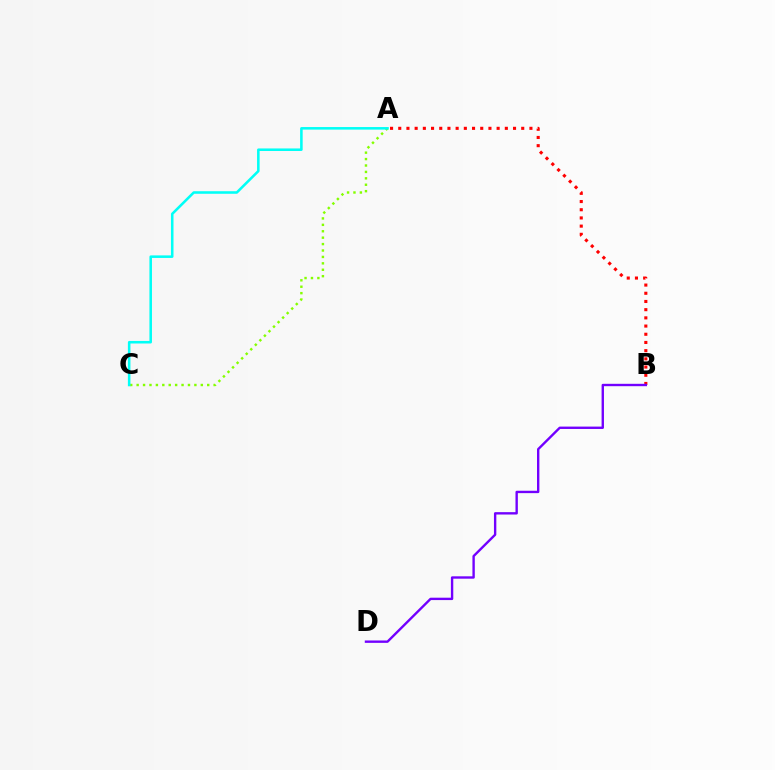{('A', 'B'): [{'color': '#ff0000', 'line_style': 'dotted', 'thickness': 2.23}], ('A', 'C'): [{'color': '#84ff00', 'line_style': 'dotted', 'thickness': 1.74}, {'color': '#00fff6', 'line_style': 'solid', 'thickness': 1.84}], ('B', 'D'): [{'color': '#7200ff', 'line_style': 'solid', 'thickness': 1.71}]}